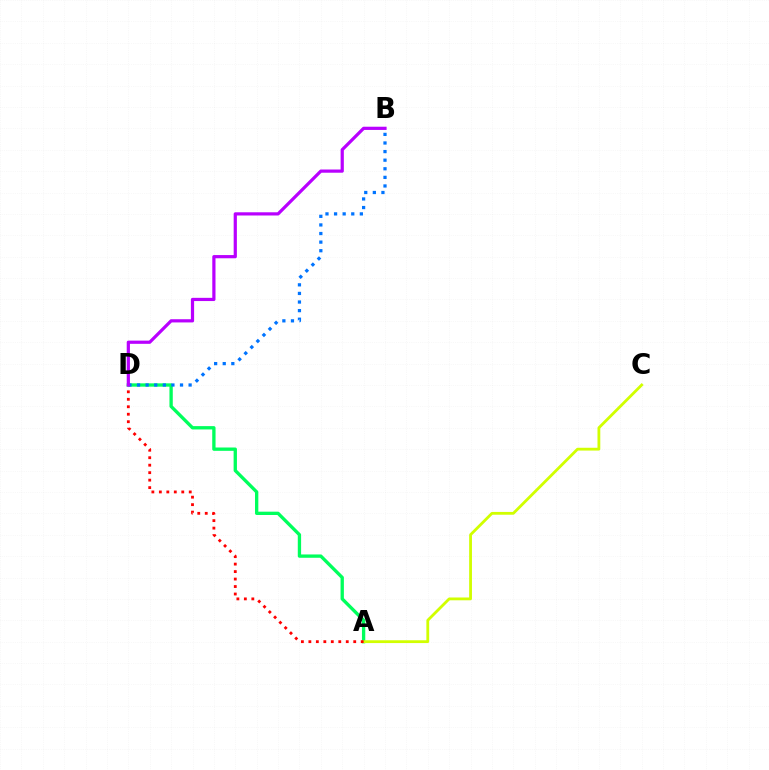{('A', 'D'): [{'color': '#00ff5c', 'line_style': 'solid', 'thickness': 2.4}, {'color': '#ff0000', 'line_style': 'dotted', 'thickness': 2.03}], ('B', 'D'): [{'color': '#0074ff', 'line_style': 'dotted', 'thickness': 2.34}, {'color': '#b900ff', 'line_style': 'solid', 'thickness': 2.31}], ('A', 'C'): [{'color': '#d1ff00', 'line_style': 'solid', 'thickness': 2.02}]}